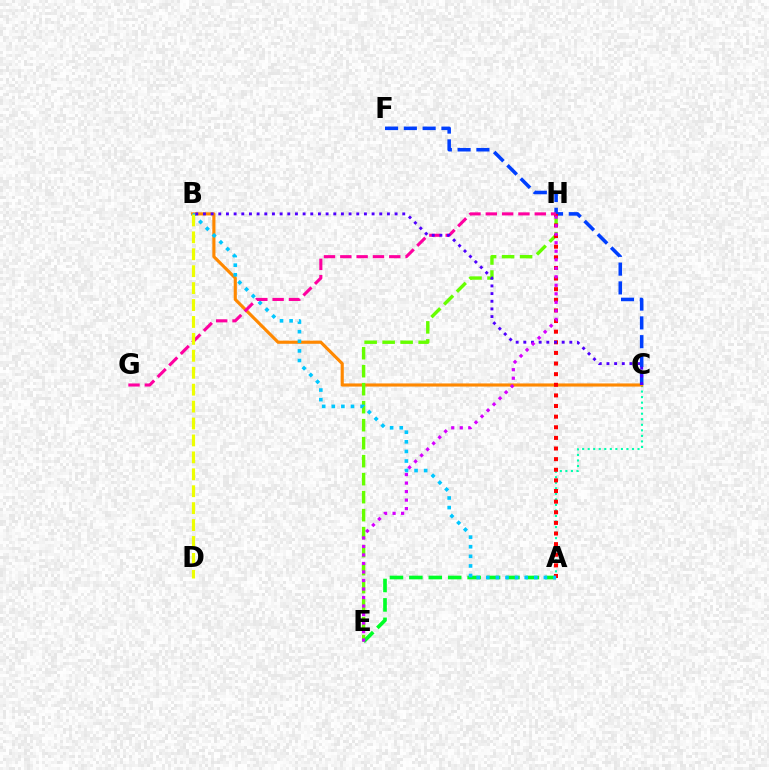{('A', 'C'): [{'color': '#00ffaf', 'line_style': 'dotted', 'thickness': 1.5}], ('B', 'C'): [{'color': '#ff8800', 'line_style': 'solid', 'thickness': 2.26}, {'color': '#4f00ff', 'line_style': 'dotted', 'thickness': 2.08}], ('E', 'H'): [{'color': '#66ff00', 'line_style': 'dashed', 'thickness': 2.44}, {'color': '#d600ff', 'line_style': 'dotted', 'thickness': 2.31}], ('C', 'F'): [{'color': '#003fff', 'line_style': 'dashed', 'thickness': 2.55}], ('A', 'E'): [{'color': '#00ff27', 'line_style': 'dashed', 'thickness': 2.64}], ('A', 'H'): [{'color': '#ff0000', 'line_style': 'dotted', 'thickness': 2.89}], ('A', 'B'): [{'color': '#00c7ff', 'line_style': 'dotted', 'thickness': 2.61}], ('G', 'H'): [{'color': '#ff00a0', 'line_style': 'dashed', 'thickness': 2.22}], ('B', 'D'): [{'color': '#eeff00', 'line_style': 'dashed', 'thickness': 2.3}]}